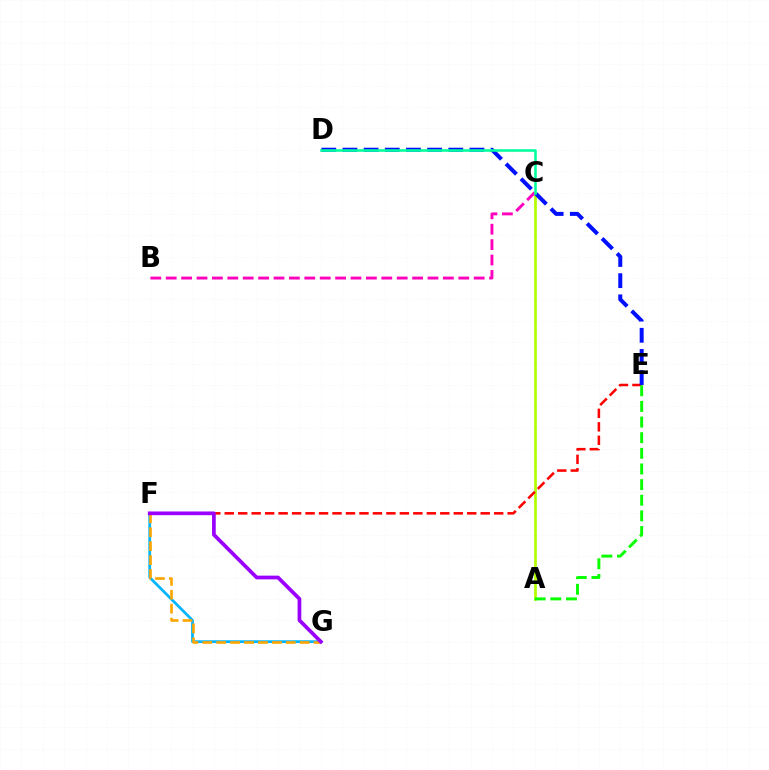{('A', 'C'): [{'color': '#b3ff00', 'line_style': 'solid', 'thickness': 1.95}], ('E', 'F'): [{'color': '#ff0000', 'line_style': 'dashed', 'thickness': 1.83}], ('D', 'E'): [{'color': '#0010ff', 'line_style': 'dashed', 'thickness': 2.88}], ('F', 'G'): [{'color': '#00b5ff', 'line_style': 'solid', 'thickness': 1.98}, {'color': '#ffa500', 'line_style': 'dashed', 'thickness': 1.89}, {'color': '#9b00ff', 'line_style': 'solid', 'thickness': 2.68}], ('B', 'C'): [{'color': '#ff00bd', 'line_style': 'dashed', 'thickness': 2.09}], ('C', 'D'): [{'color': '#00ff9d', 'line_style': 'solid', 'thickness': 1.84}], ('A', 'E'): [{'color': '#08ff00', 'line_style': 'dashed', 'thickness': 2.12}]}